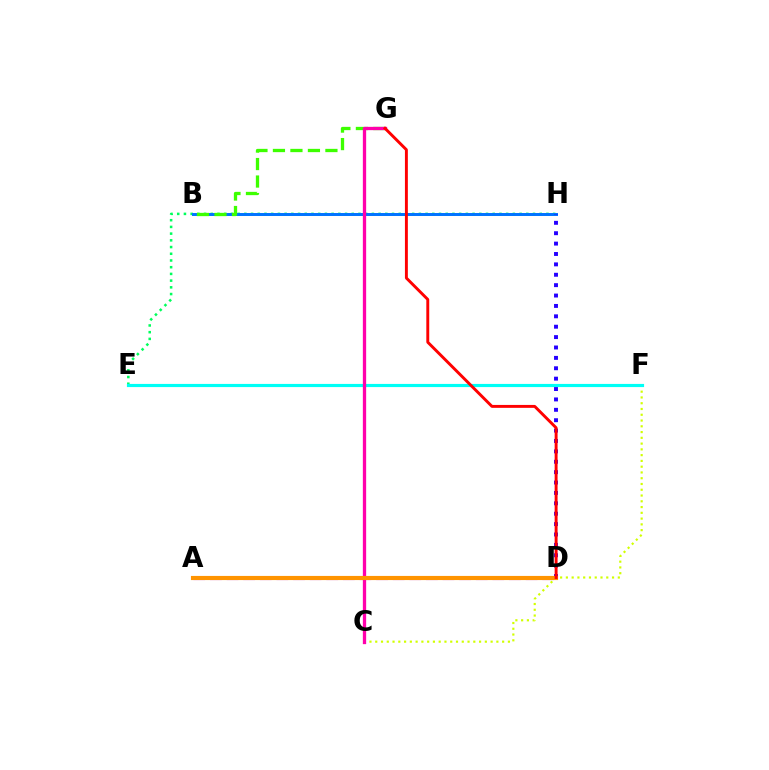{('E', 'H'): [{'color': '#00ff5c', 'line_style': 'dotted', 'thickness': 1.82}], ('A', 'D'): [{'color': '#b900ff', 'line_style': 'dashed', 'thickness': 2.26}, {'color': '#ff9400', 'line_style': 'solid', 'thickness': 2.98}], ('C', 'F'): [{'color': '#d1ff00', 'line_style': 'dotted', 'thickness': 1.57}], ('B', 'H'): [{'color': '#0074ff', 'line_style': 'solid', 'thickness': 2.14}], ('E', 'F'): [{'color': '#00fff6', 'line_style': 'solid', 'thickness': 2.28}], ('B', 'G'): [{'color': '#3dff00', 'line_style': 'dashed', 'thickness': 2.38}], ('D', 'H'): [{'color': '#2500ff', 'line_style': 'dotted', 'thickness': 2.82}], ('C', 'G'): [{'color': '#ff00ac', 'line_style': 'solid', 'thickness': 2.37}], ('D', 'G'): [{'color': '#ff0000', 'line_style': 'solid', 'thickness': 2.1}]}